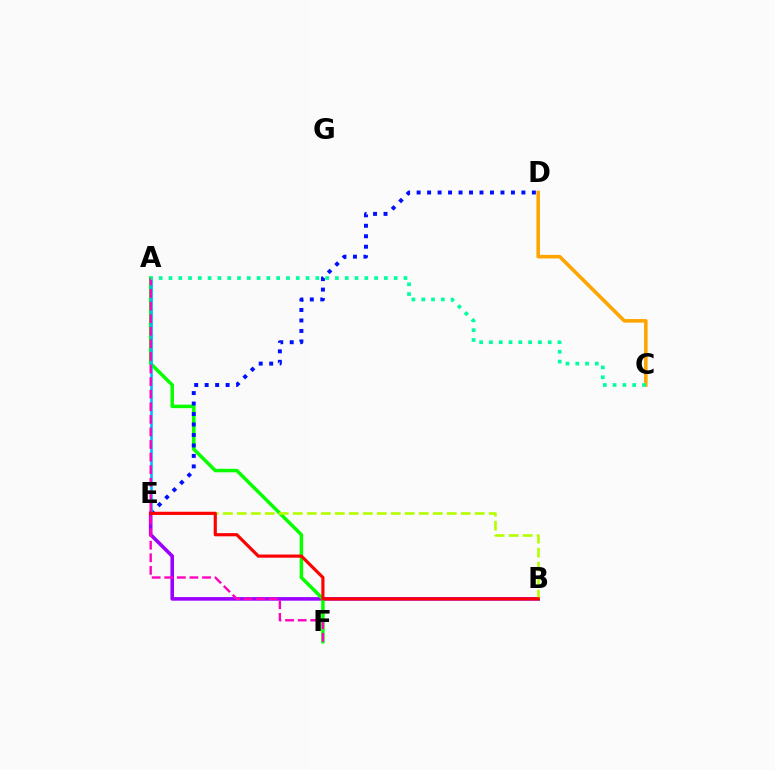{('B', 'E'): [{'color': '#9b00ff', 'line_style': 'solid', 'thickness': 2.58}, {'color': '#b3ff00', 'line_style': 'dashed', 'thickness': 1.9}, {'color': '#ff0000', 'line_style': 'solid', 'thickness': 2.28}], ('A', 'F'): [{'color': '#08ff00', 'line_style': 'solid', 'thickness': 2.51}, {'color': '#ff00bd', 'line_style': 'dashed', 'thickness': 1.71}], ('D', 'E'): [{'color': '#0010ff', 'line_style': 'dotted', 'thickness': 2.85}], ('A', 'E'): [{'color': '#00b5ff', 'line_style': 'solid', 'thickness': 1.86}], ('C', 'D'): [{'color': '#ffa500', 'line_style': 'solid', 'thickness': 2.58}], ('A', 'C'): [{'color': '#00ff9d', 'line_style': 'dotted', 'thickness': 2.66}]}